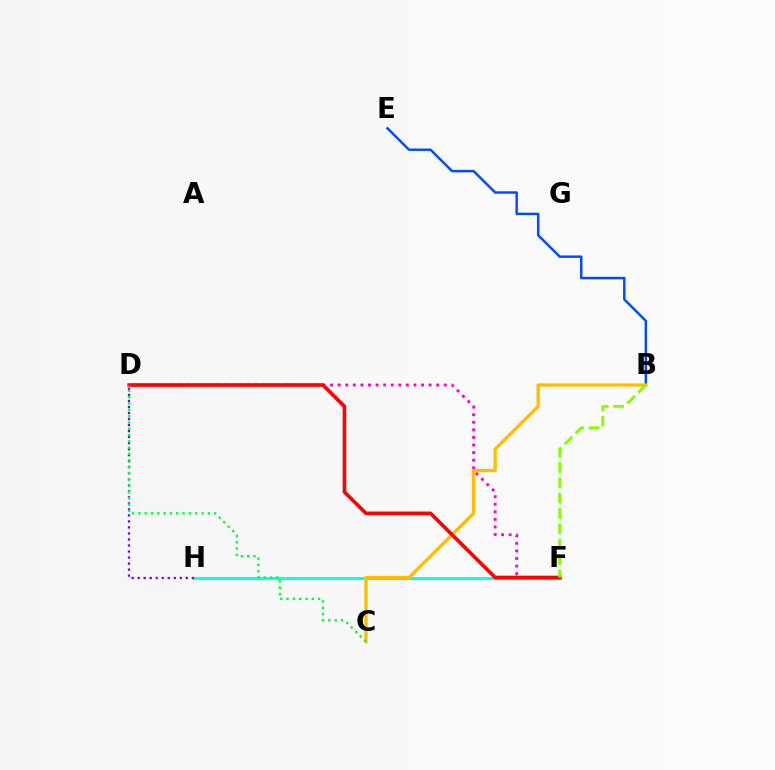{('D', 'F'): [{'color': '#ff00cf', 'line_style': 'dotted', 'thickness': 2.06}, {'color': '#ff0000', 'line_style': 'solid', 'thickness': 2.6}], ('F', 'H'): [{'color': '#00fff6', 'line_style': 'solid', 'thickness': 2.08}], ('B', 'E'): [{'color': '#004bff', 'line_style': 'solid', 'thickness': 1.77}], ('B', 'C'): [{'color': '#ffbd00', 'line_style': 'solid', 'thickness': 2.37}], ('D', 'H'): [{'color': '#7200ff', 'line_style': 'dotted', 'thickness': 1.64}], ('B', 'F'): [{'color': '#84ff00', 'line_style': 'dashed', 'thickness': 2.08}], ('C', 'D'): [{'color': '#00ff39', 'line_style': 'dotted', 'thickness': 1.72}]}